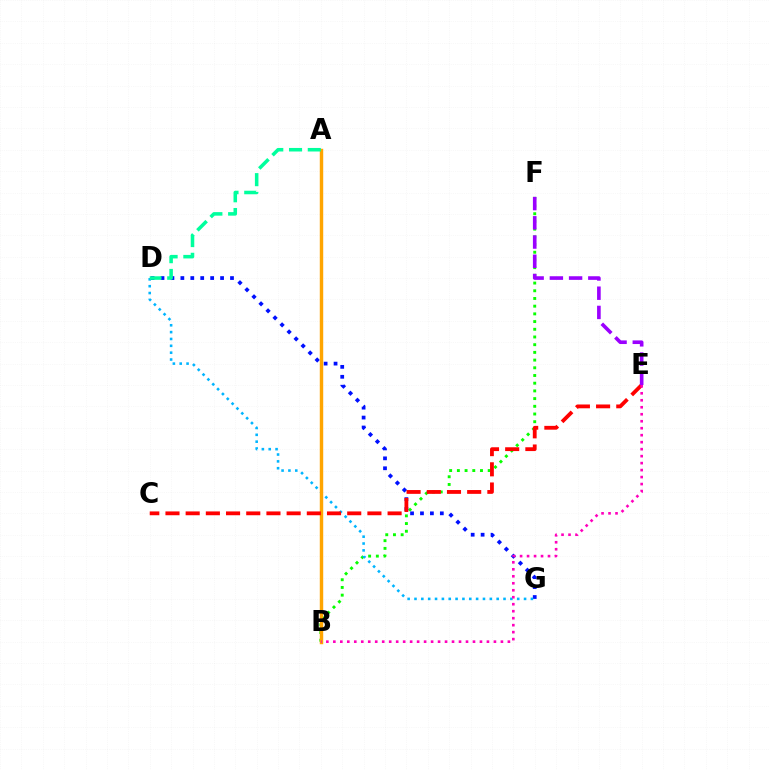{('B', 'F'): [{'color': '#08ff00', 'line_style': 'dotted', 'thickness': 2.09}], ('D', 'G'): [{'color': '#0010ff', 'line_style': 'dotted', 'thickness': 2.7}, {'color': '#00b5ff', 'line_style': 'dotted', 'thickness': 1.86}], ('A', 'B'): [{'color': '#b3ff00', 'line_style': 'dashed', 'thickness': 1.98}, {'color': '#ffa500', 'line_style': 'solid', 'thickness': 2.47}], ('A', 'D'): [{'color': '#00ff9d', 'line_style': 'dashed', 'thickness': 2.55}], ('C', 'E'): [{'color': '#ff0000', 'line_style': 'dashed', 'thickness': 2.74}], ('B', 'E'): [{'color': '#ff00bd', 'line_style': 'dotted', 'thickness': 1.9}], ('E', 'F'): [{'color': '#9b00ff', 'line_style': 'dashed', 'thickness': 2.61}]}